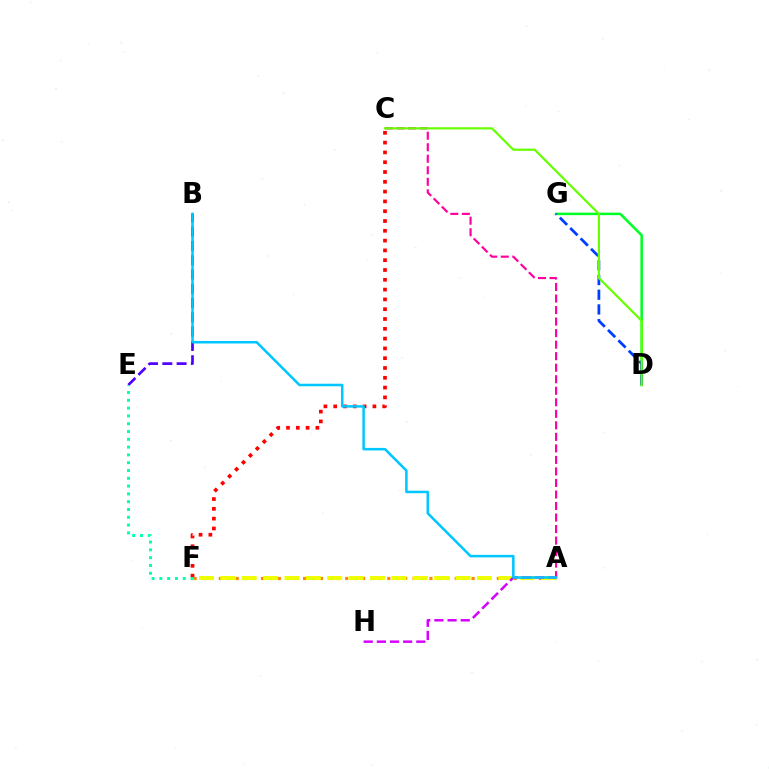{('D', 'G'): [{'color': '#00ff27', 'line_style': 'solid', 'thickness': 1.83}, {'color': '#003fff', 'line_style': 'dashed', 'thickness': 2.0}], ('A', 'F'): [{'color': '#ff8800', 'line_style': 'dotted', 'thickness': 2.29}, {'color': '#eeff00', 'line_style': 'dashed', 'thickness': 2.9}], ('B', 'E'): [{'color': '#4f00ff', 'line_style': 'dashed', 'thickness': 1.94}], ('C', 'F'): [{'color': '#ff0000', 'line_style': 'dotted', 'thickness': 2.66}], ('A', 'C'): [{'color': '#ff00a0', 'line_style': 'dashed', 'thickness': 1.57}], ('E', 'F'): [{'color': '#00ffaf', 'line_style': 'dotted', 'thickness': 2.12}], ('A', 'H'): [{'color': '#d600ff', 'line_style': 'dashed', 'thickness': 1.79}], ('A', 'B'): [{'color': '#00c7ff', 'line_style': 'solid', 'thickness': 1.82}], ('C', 'D'): [{'color': '#66ff00', 'line_style': 'solid', 'thickness': 1.58}]}